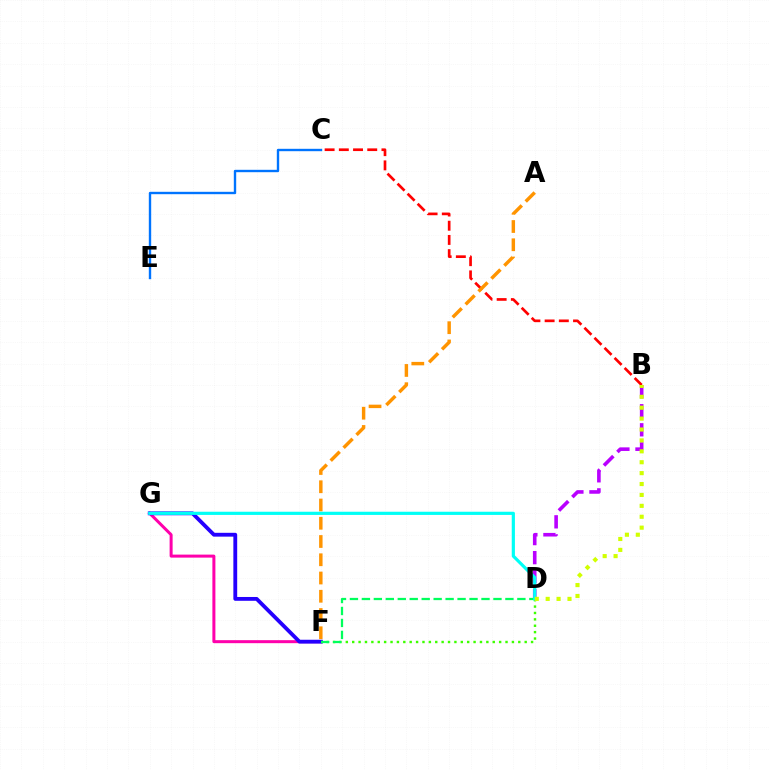{('B', 'C'): [{'color': '#ff0000', 'line_style': 'dashed', 'thickness': 1.93}], ('F', 'G'): [{'color': '#ff00ac', 'line_style': 'solid', 'thickness': 2.17}, {'color': '#2500ff', 'line_style': 'solid', 'thickness': 2.75}], ('A', 'F'): [{'color': '#ff9400', 'line_style': 'dashed', 'thickness': 2.48}], ('D', 'F'): [{'color': '#3dff00', 'line_style': 'dotted', 'thickness': 1.74}, {'color': '#00ff5c', 'line_style': 'dashed', 'thickness': 1.62}], ('C', 'E'): [{'color': '#0074ff', 'line_style': 'solid', 'thickness': 1.71}], ('B', 'D'): [{'color': '#b900ff', 'line_style': 'dashed', 'thickness': 2.59}, {'color': '#d1ff00', 'line_style': 'dotted', 'thickness': 2.96}], ('D', 'G'): [{'color': '#00fff6', 'line_style': 'solid', 'thickness': 2.29}]}